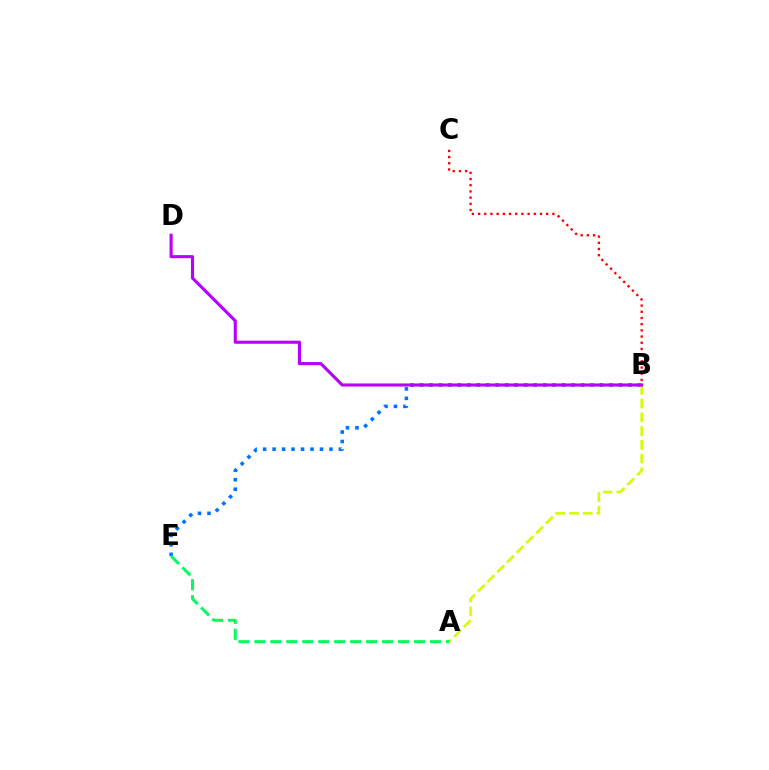{('B', 'C'): [{'color': '#ff0000', 'line_style': 'dotted', 'thickness': 1.68}], ('B', 'E'): [{'color': '#0074ff', 'line_style': 'dotted', 'thickness': 2.57}], ('A', 'B'): [{'color': '#d1ff00', 'line_style': 'dashed', 'thickness': 1.87}], ('A', 'E'): [{'color': '#00ff5c', 'line_style': 'dashed', 'thickness': 2.17}], ('B', 'D'): [{'color': '#b900ff', 'line_style': 'solid', 'thickness': 2.23}]}